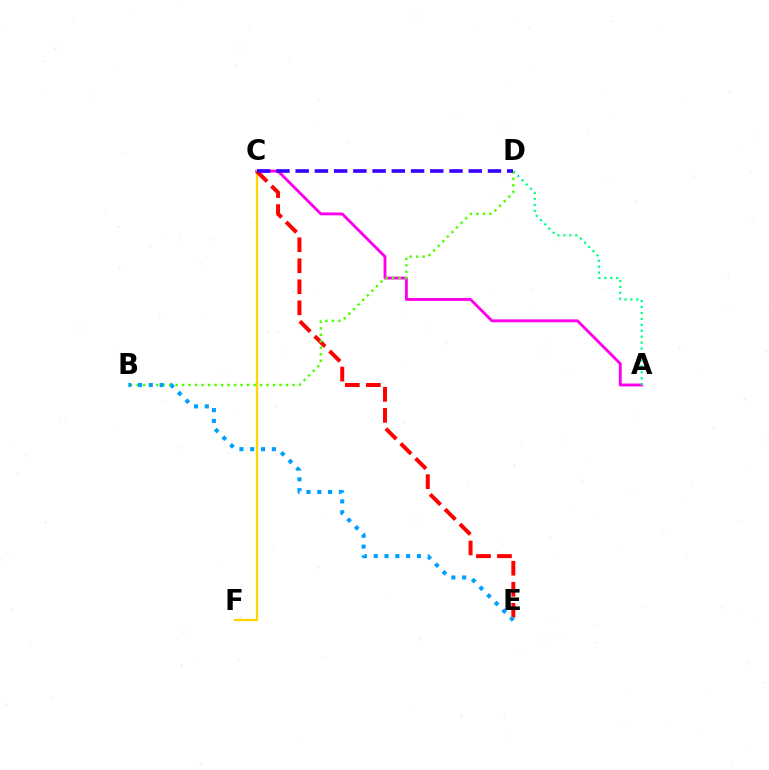{('A', 'C'): [{'color': '#ff00ed', 'line_style': 'solid', 'thickness': 2.07}], ('A', 'D'): [{'color': '#00ff86', 'line_style': 'dotted', 'thickness': 1.61}], ('C', 'F'): [{'color': '#ffd500', 'line_style': 'solid', 'thickness': 1.69}], ('C', 'E'): [{'color': '#ff0000', 'line_style': 'dashed', 'thickness': 2.85}], ('B', 'D'): [{'color': '#4fff00', 'line_style': 'dotted', 'thickness': 1.76}], ('C', 'D'): [{'color': '#3700ff', 'line_style': 'dashed', 'thickness': 2.61}], ('B', 'E'): [{'color': '#009eff', 'line_style': 'dotted', 'thickness': 2.94}]}